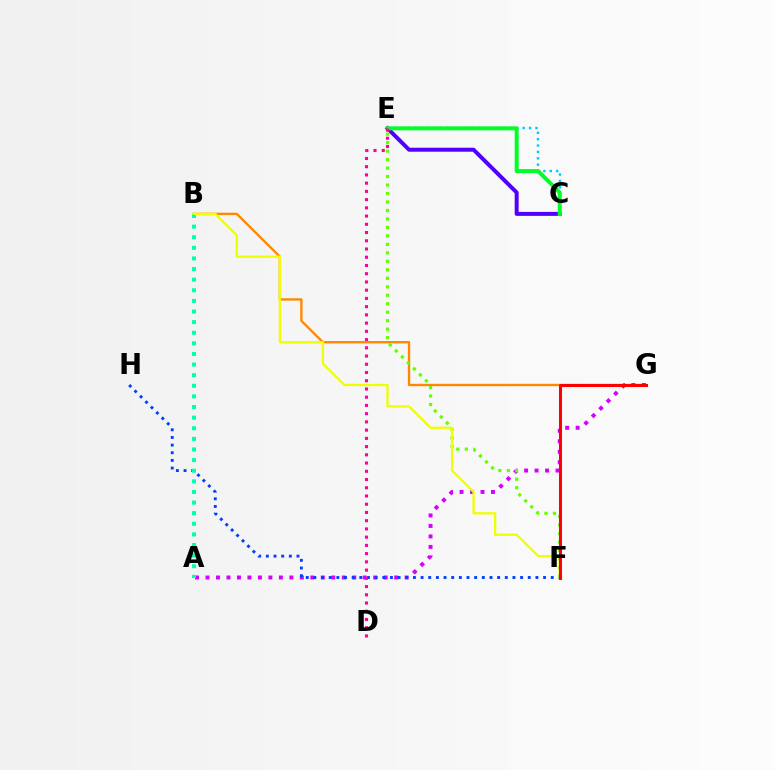{('B', 'G'): [{'color': '#ff8800', 'line_style': 'solid', 'thickness': 1.7}], ('C', 'E'): [{'color': '#4f00ff', 'line_style': 'solid', 'thickness': 2.87}, {'color': '#00c7ff', 'line_style': 'dotted', 'thickness': 1.73}, {'color': '#00ff27', 'line_style': 'solid', 'thickness': 2.86}], ('A', 'G'): [{'color': '#d600ff', 'line_style': 'dotted', 'thickness': 2.85}], ('F', 'H'): [{'color': '#003fff', 'line_style': 'dotted', 'thickness': 2.08}], ('D', 'E'): [{'color': '#ff00a0', 'line_style': 'dotted', 'thickness': 2.24}], ('E', 'F'): [{'color': '#66ff00', 'line_style': 'dotted', 'thickness': 2.3}], ('A', 'B'): [{'color': '#00ffaf', 'line_style': 'dotted', 'thickness': 2.88}], ('B', 'F'): [{'color': '#eeff00', 'line_style': 'solid', 'thickness': 1.65}], ('F', 'G'): [{'color': '#ff0000', 'line_style': 'solid', 'thickness': 2.19}]}